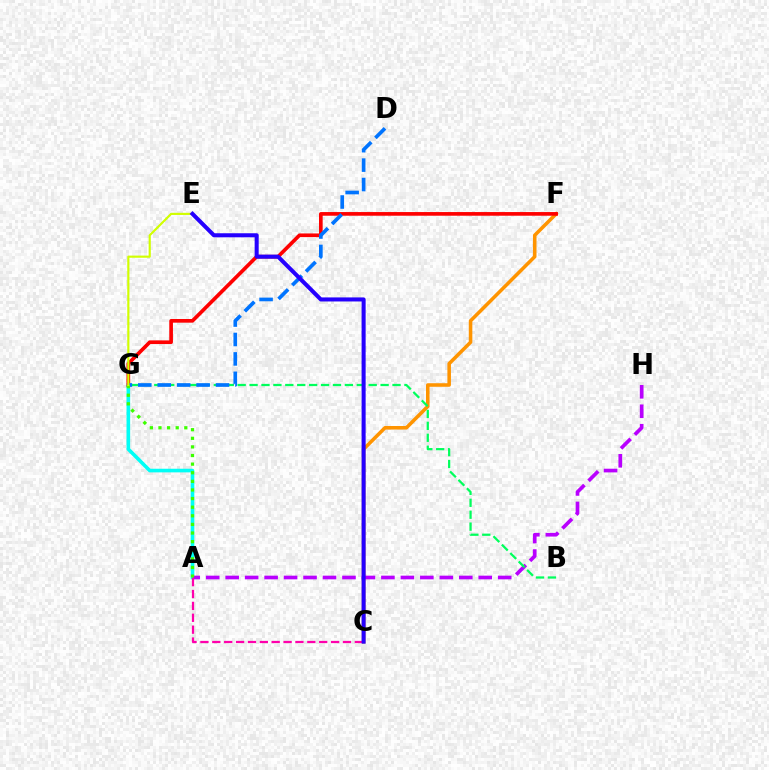{('A', 'G'): [{'color': '#00fff6', 'line_style': 'solid', 'thickness': 2.61}, {'color': '#3dff00', 'line_style': 'dotted', 'thickness': 2.34}], ('C', 'F'): [{'color': '#ff9400', 'line_style': 'solid', 'thickness': 2.56}], ('A', 'H'): [{'color': '#b900ff', 'line_style': 'dashed', 'thickness': 2.64}], ('F', 'G'): [{'color': '#ff0000', 'line_style': 'solid', 'thickness': 2.64}], ('A', 'C'): [{'color': '#ff00ac', 'line_style': 'dashed', 'thickness': 1.61}], ('B', 'G'): [{'color': '#00ff5c', 'line_style': 'dashed', 'thickness': 1.62}], ('D', 'G'): [{'color': '#0074ff', 'line_style': 'dashed', 'thickness': 2.64}], ('E', 'G'): [{'color': '#d1ff00', 'line_style': 'solid', 'thickness': 1.55}], ('C', 'E'): [{'color': '#2500ff', 'line_style': 'solid', 'thickness': 2.92}]}